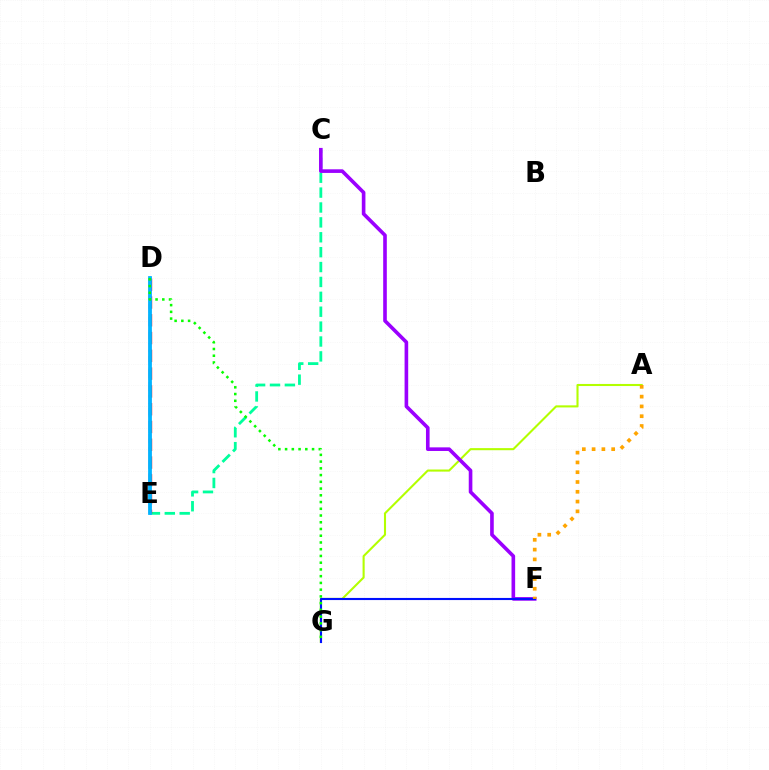{('A', 'G'): [{'color': '#b3ff00', 'line_style': 'solid', 'thickness': 1.5}], ('C', 'E'): [{'color': '#00ff9d', 'line_style': 'dashed', 'thickness': 2.02}], ('C', 'F'): [{'color': '#9b00ff', 'line_style': 'solid', 'thickness': 2.61}], ('D', 'E'): [{'color': '#ff00bd', 'line_style': 'dashed', 'thickness': 1.77}, {'color': '#ff0000', 'line_style': 'dashed', 'thickness': 2.42}, {'color': '#00b5ff', 'line_style': 'solid', 'thickness': 2.72}], ('F', 'G'): [{'color': '#0010ff', 'line_style': 'solid', 'thickness': 1.53}], ('D', 'G'): [{'color': '#08ff00', 'line_style': 'dotted', 'thickness': 1.83}], ('A', 'F'): [{'color': '#ffa500', 'line_style': 'dotted', 'thickness': 2.66}]}